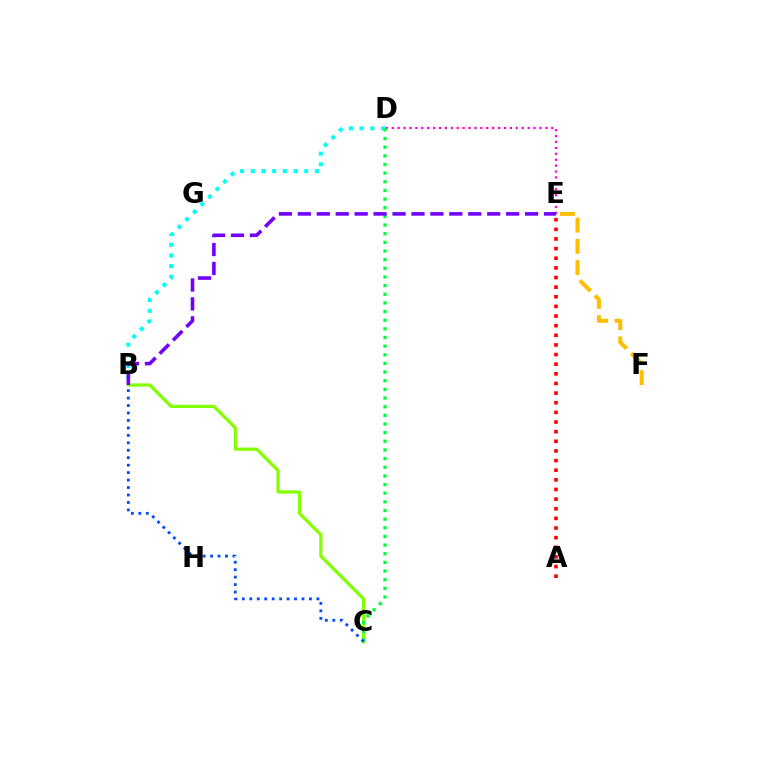{('A', 'E'): [{'color': '#ff0000', 'line_style': 'dotted', 'thickness': 2.62}], ('E', 'F'): [{'color': '#ffbd00', 'line_style': 'dashed', 'thickness': 2.89}], ('D', 'E'): [{'color': '#ff00cf', 'line_style': 'dotted', 'thickness': 1.61}], ('B', 'C'): [{'color': '#84ff00', 'line_style': 'solid', 'thickness': 2.32}, {'color': '#004bff', 'line_style': 'dotted', 'thickness': 2.03}], ('B', 'D'): [{'color': '#00fff6', 'line_style': 'dotted', 'thickness': 2.91}], ('C', 'D'): [{'color': '#00ff39', 'line_style': 'dotted', 'thickness': 2.35}], ('B', 'E'): [{'color': '#7200ff', 'line_style': 'dashed', 'thickness': 2.57}]}